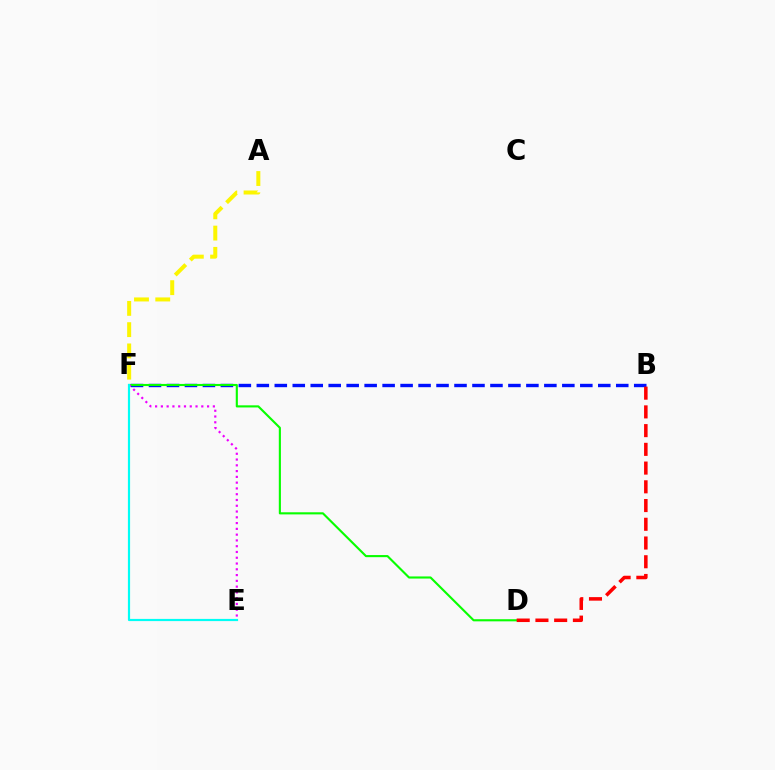{('B', 'F'): [{'color': '#0010ff', 'line_style': 'dashed', 'thickness': 2.44}], ('D', 'F'): [{'color': '#08ff00', 'line_style': 'solid', 'thickness': 1.53}], ('E', 'F'): [{'color': '#ee00ff', 'line_style': 'dotted', 'thickness': 1.57}, {'color': '#00fff6', 'line_style': 'solid', 'thickness': 1.57}], ('B', 'D'): [{'color': '#ff0000', 'line_style': 'dashed', 'thickness': 2.54}], ('A', 'F'): [{'color': '#fcf500', 'line_style': 'dashed', 'thickness': 2.89}]}